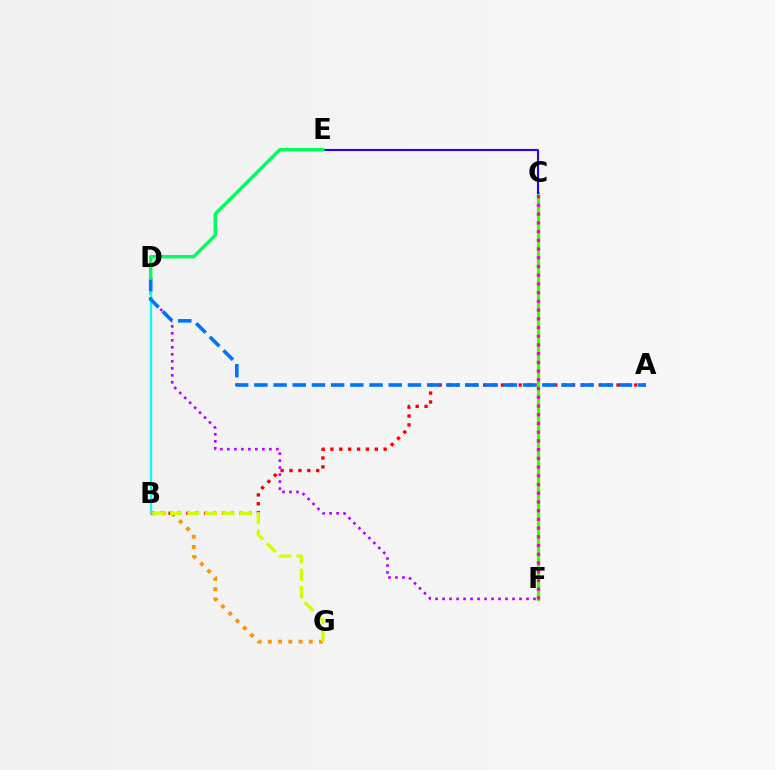{('A', 'B'): [{'color': '#ff0000', 'line_style': 'dotted', 'thickness': 2.41}], ('B', 'G'): [{'color': '#ff9400', 'line_style': 'dotted', 'thickness': 2.78}, {'color': '#d1ff00', 'line_style': 'dashed', 'thickness': 2.37}], ('C', 'F'): [{'color': '#3dff00', 'line_style': 'solid', 'thickness': 2.32}, {'color': '#ff00ac', 'line_style': 'dotted', 'thickness': 2.37}], ('D', 'F'): [{'color': '#b900ff', 'line_style': 'dotted', 'thickness': 1.9}], ('B', 'D'): [{'color': '#00fff6', 'line_style': 'solid', 'thickness': 1.62}], ('A', 'D'): [{'color': '#0074ff', 'line_style': 'dashed', 'thickness': 2.61}], ('C', 'E'): [{'color': '#2500ff', 'line_style': 'solid', 'thickness': 1.51}], ('D', 'E'): [{'color': '#00ff5c', 'line_style': 'solid', 'thickness': 2.47}]}